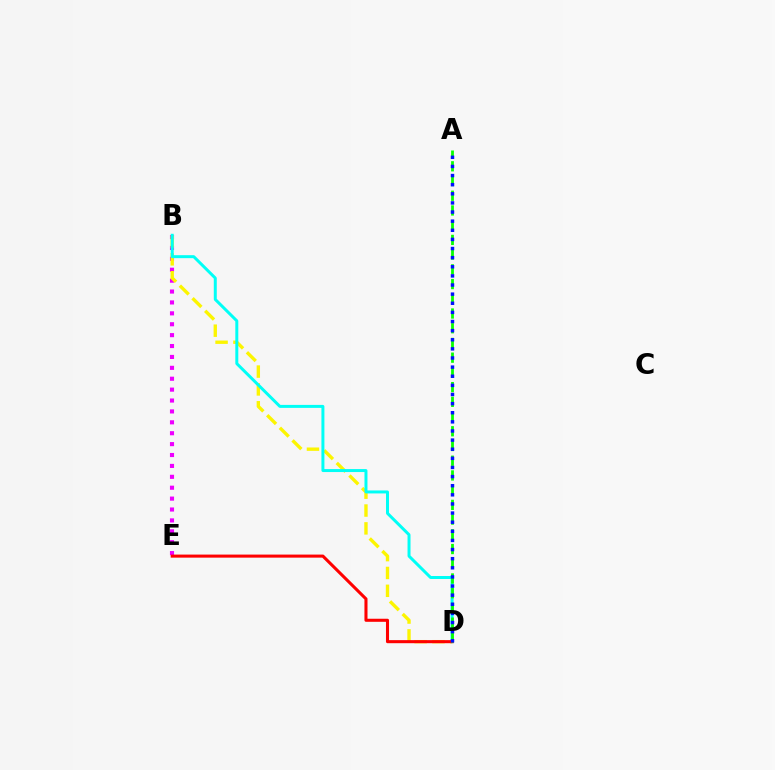{('B', 'E'): [{'color': '#ee00ff', 'line_style': 'dotted', 'thickness': 2.96}], ('B', 'D'): [{'color': '#fcf500', 'line_style': 'dashed', 'thickness': 2.42}, {'color': '#00fff6', 'line_style': 'solid', 'thickness': 2.15}], ('D', 'E'): [{'color': '#ff0000', 'line_style': 'solid', 'thickness': 2.2}], ('A', 'D'): [{'color': '#08ff00', 'line_style': 'dashed', 'thickness': 2.0}, {'color': '#0010ff', 'line_style': 'dotted', 'thickness': 2.48}]}